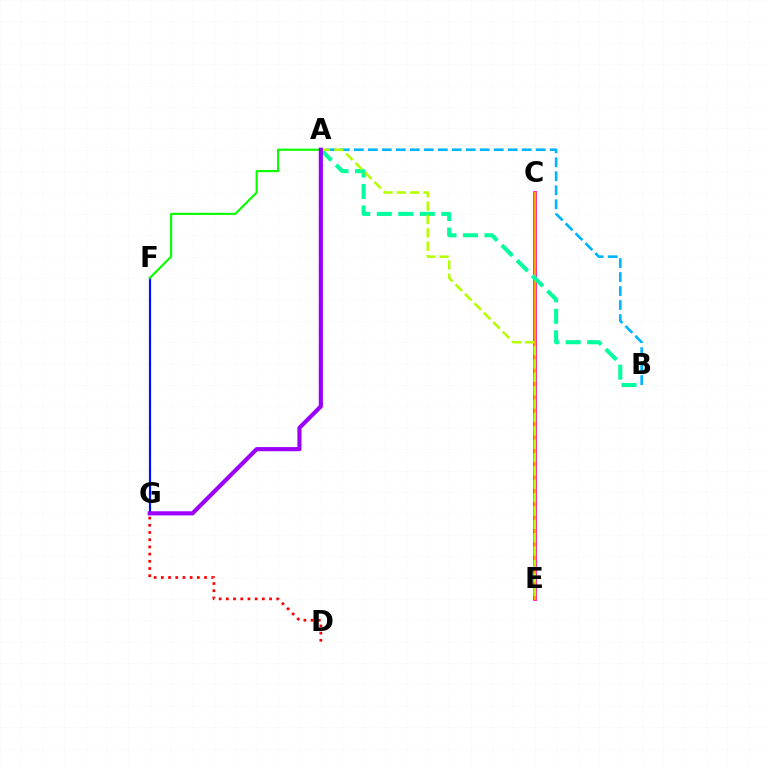{('C', 'E'): [{'color': '#ff00bd', 'line_style': 'solid', 'thickness': 2.7}, {'color': '#ffa500', 'line_style': 'solid', 'thickness': 1.64}], ('A', 'B'): [{'color': '#00ff9d', 'line_style': 'dashed', 'thickness': 2.92}, {'color': '#00b5ff', 'line_style': 'dashed', 'thickness': 1.9}], ('F', 'G'): [{'color': '#0010ff', 'line_style': 'solid', 'thickness': 1.58}], ('A', 'F'): [{'color': '#08ff00', 'line_style': 'solid', 'thickness': 1.54}], ('A', 'E'): [{'color': '#b3ff00', 'line_style': 'dashed', 'thickness': 1.82}], ('A', 'G'): [{'color': '#9b00ff', 'line_style': 'solid', 'thickness': 2.98}], ('D', 'G'): [{'color': '#ff0000', 'line_style': 'dotted', 'thickness': 1.96}]}